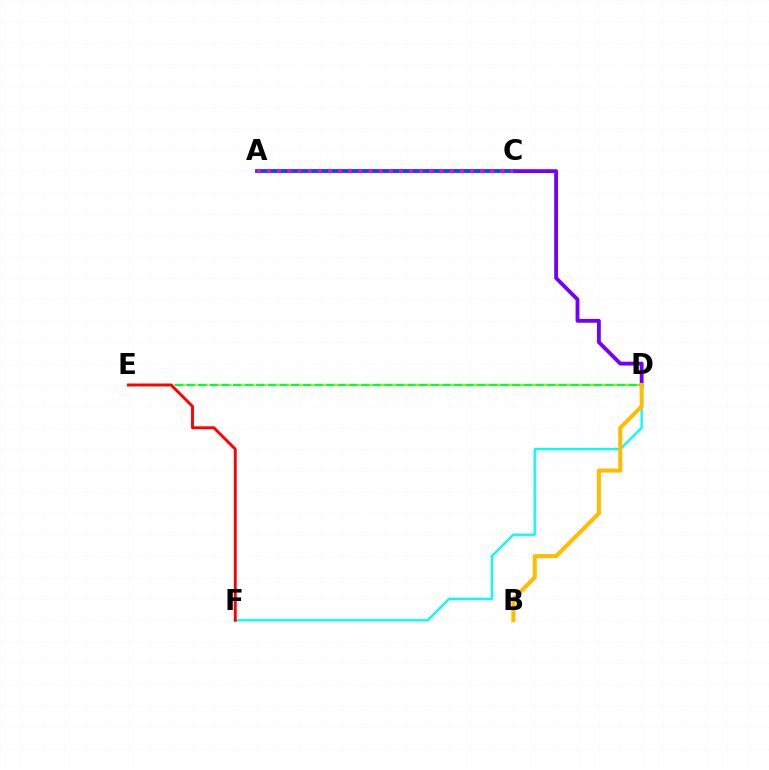{('D', 'E'): [{'color': '#84ff00', 'line_style': 'dashed', 'thickness': 1.59}, {'color': '#00ff39', 'line_style': 'dashed', 'thickness': 1.58}], ('D', 'F'): [{'color': '#00fff6', 'line_style': 'solid', 'thickness': 1.67}], ('C', 'D'): [{'color': '#7200ff', 'line_style': 'solid', 'thickness': 2.75}], ('A', 'C'): [{'color': '#004bff', 'line_style': 'solid', 'thickness': 2.77}, {'color': '#ff00cf', 'line_style': 'dotted', 'thickness': 2.76}], ('B', 'D'): [{'color': '#ffbd00', 'line_style': 'solid', 'thickness': 2.92}], ('E', 'F'): [{'color': '#ff0000', 'line_style': 'solid', 'thickness': 2.09}]}